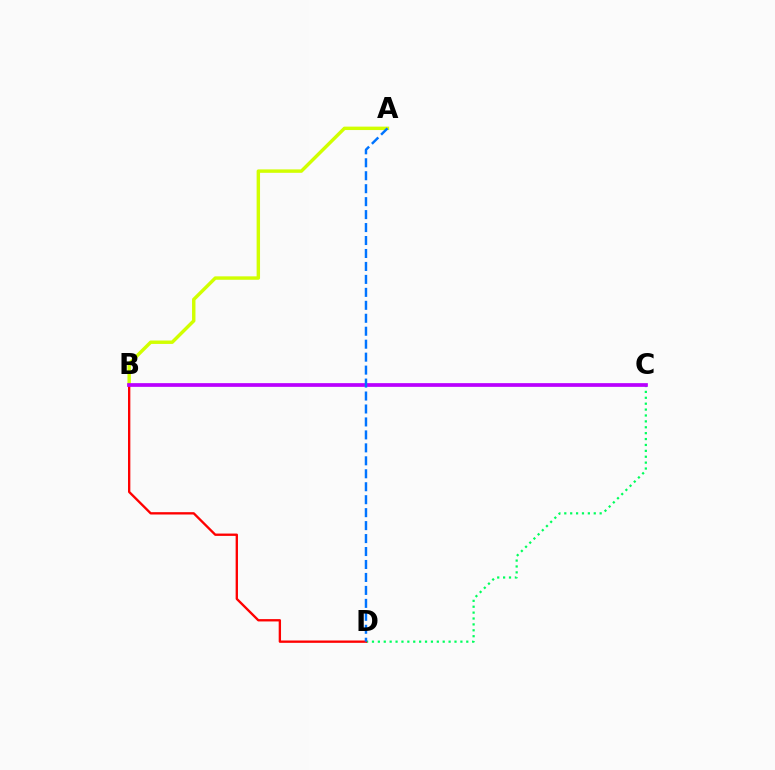{('C', 'D'): [{'color': '#00ff5c', 'line_style': 'dotted', 'thickness': 1.6}], ('A', 'B'): [{'color': '#d1ff00', 'line_style': 'solid', 'thickness': 2.46}], ('B', 'D'): [{'color': '#ff0000', 'line_style': 'solid', 'thickness': 1.68}], ('B', 'C'): [{'color': '#b900ff', 'line_style': 'solid', 'thickness': 2.68}], ('A', 'D'): [{'color': '#0074ff', 'line_style': 'dashed', 'thickness': 1.76}]}